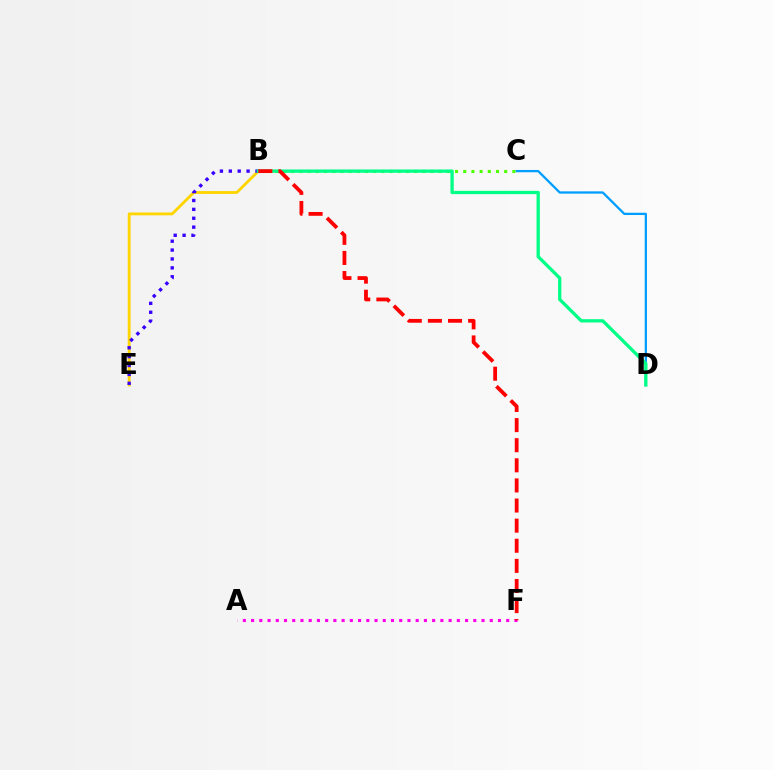{('A', 'F'): [{'color': '#ff00ed', 'line_style': 'dotted', 'thickness': 2.24}], ('C', 'D'): [{'color': '#009eff', 'line_style': 'solid', 'thickness': 1.64}], ('B', 'E'): [{'color': '#ffd500', 'line_style': 'solid', 'thickness': 2.04}, {'color': '#3700ff', 'line_style': 'dotted', 'thickness': 2.42}], ('B', 'C'): [{'color': '#4fff00', 'line_style': 'dotted', 'thickness': 2.22}], ('B', 'D'): [{'color': '#00ff86', 'line_style': 'solid', 'thickness': 2.37}], ('B', 'F'): [{'color': '#ff0000', 'line_style': 'dashed', 'thickness': 2.73}]}